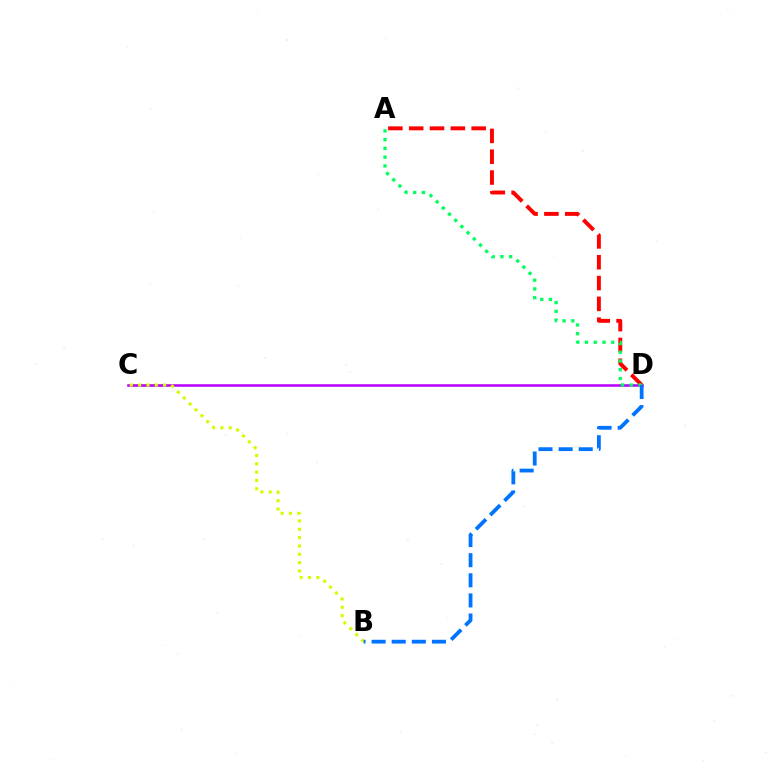{('C', 'D'): [{'color': '#b900ff', 'line_style': 'solid', 'thickness': 1.84}], ('A', 'D'): [{'color': '#ff0000', 'line_style': 'dashed', 'thickness': 2.83}, {'color': '#00ff5c', 'line_style': 'dotted', 'thickness': 2.38}], ('B', 'C'): [{'color': '#d1ff00', 'line_style': 'dotted', 'thickness': 2.26}], ('B', 'D'): [{'color': '#0074ff', 'line_style': 'dashed', 'thickness': 2.73}]}